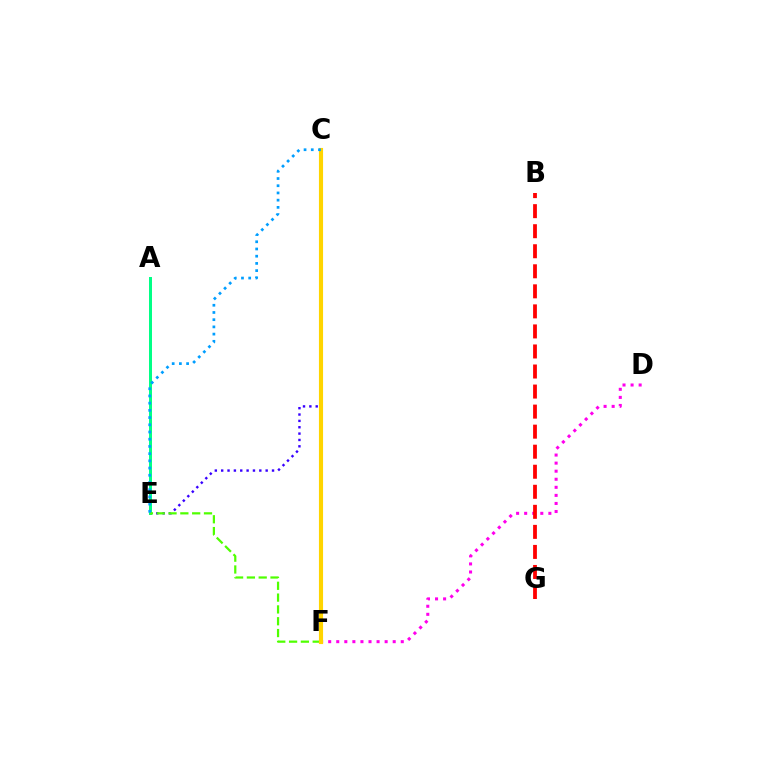{('C', 'E'): [{'color': '#3700ff', 'line_style': 'dotted', 'thickness': 1.73}, {'color': '#009eff', 'line_style': 'dotted', 'thickness': 1.96}], ('A', 'E'): [{'color': '#00ff86', 'line_style': 'solid', 'thickness': 2.15}], ('D', 'F'): [{'color': '#ff00ed', 'line_style': 'dotted', 'thickness': 2.19}], ('E', 'F'): [{'color': '#4fff00', 'line_style': 'dashed', 'thickness': 1.61}], ('B', 'G'): [{'color': '#ff0000', 'line_style': 'dashed', 'thickness': 2.72}], ('C', 'F'): [{'color': '#ffd500', 'line_style': 'solid', 'thickness': 2.97}]}